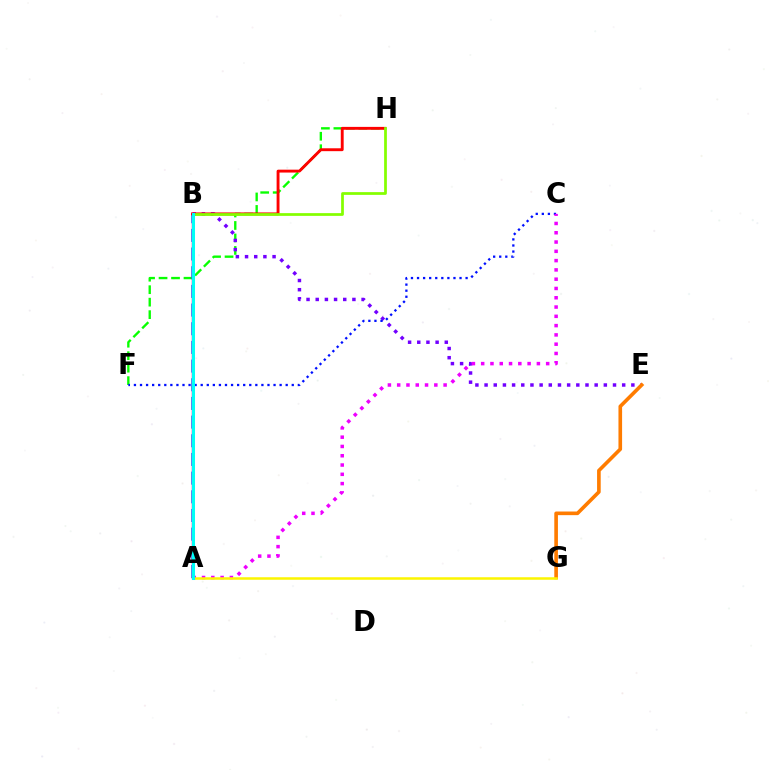{('F', 'H'): [{'color': '#08ff00', 'line_style': 'dashed', 'thickness': 1.69}], ('B', 'E'): [{'color': '#7200ff', 'line_style': 'dotted', 'thickness': 2.49}], ('A', 'B'): [{'color': '#008cff', 'line_style': 'dashed', 'thickness': 2.54}, {'color': '#ff0094', 'line_style': 'solid', 'thickness': 1.75}, {'color': '#00ff74', 'line_style': 'dotted', 'thickness': 1.95}, {'color': '#00fff6', 'line_style': 'solid', 'thickness': 2.18}], ('C', 'F'): [{'color': '#0010ff', 'line_style': 'dotted', 'thickness': 1.65}], ('A', 'C'): [{'color': '#ee00ff', 'line_style': 'dotted', 'thickness': 2.52}], ('E', 'G'): [{'color': '#ff7c00', 'line_style': 'solid', 'thickness': 2.62}], ('B', 'H'): [{'color': '#ff0000', 'line_style': 'solid', 'thickness': 2.08}, {'color': '#84ff00', 'line_style': 'solid', 'thickness': 1.97}], ('A', 'G'): [{'color': '#fcf500', 'line_style': 'solid', 'thickness': 1.8}]}